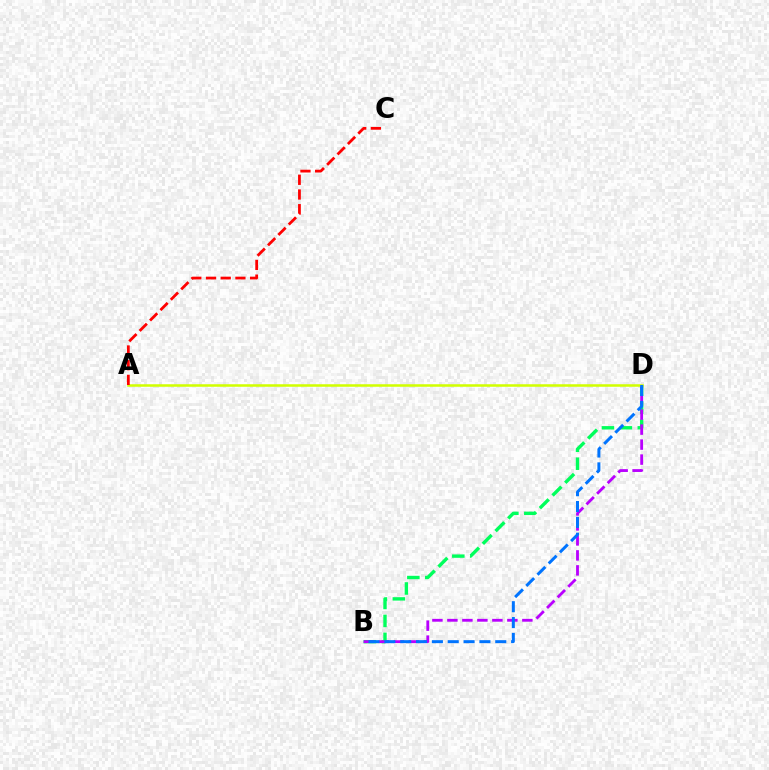{('B', 'D'): [{'color': '#00ff5c', 'line_style': 'dashed', 'thickness': 2.44}, {'color': '#b900ff', 'line_style': 'dashed', 'thickness': 2.04}, {'color': '#0074ff', 'line_style': 'dashed', 'thickness': 2.15}], ('A', 'D'): [{'color': '#d1ff00', 'line_style': 'solid', 'thickness': 1.82}], ('A', 'C'): [{'color': '#ff0000', 'line_style': 'dashed', 'thickness': 2.0}]}